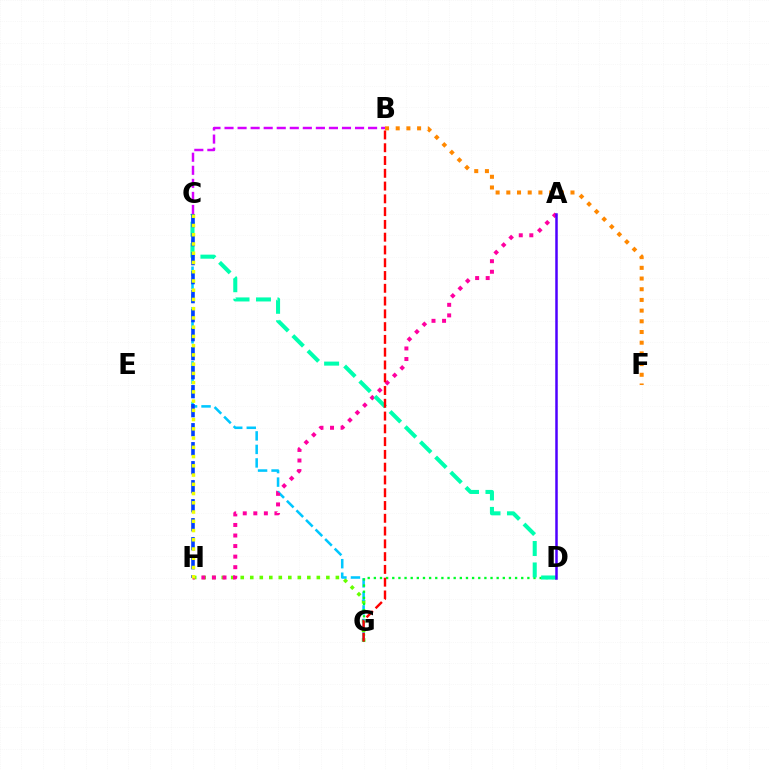{('G', 'H'): [{'color': '#66ff00', 'line_style': 'dotted', 'thickness': 2.58}], ('B', 'F'): [{'color': '#ff8800', 'line_style': 'dotted', 'thickness': 2.91}], ('C', 'G'): [{'color': '#00c7ff', 'line_style': 'dashed', 'thickness': 1.84}], ('A', 'H'): [{'color': '#ff00a0', 'line_style': 'dotted', 'thickness': 2.87}], ('D', 'G'): [{'color': '#00ff27', 'line_style': 'dotted', 'thickness': 1.67}], ('C', 'D'): [{'color': '#00ffaf', 'line_style': 'dashed', 'thickness': 2.91}], ('C', 'H'): [{'color': '#003fff', 'line_style': 'dashed', 'thickness': 2.58}, {'color': '#eeff00', 'line_style': 'dotted', 'thickness': 2.51}], ('A', 'D'): [{'color': '#4f00ff', 'line_style': 'solid', 'thickness': 1.8}], ('B', 'C'): [{'color': '#d600ff', 'line_style': 'dashed', 'thickness': 1.77}], ('B', 'G'): [{'color': '#ff0000', 'line_style': 'dashed', 'thickness': 1.74}]}